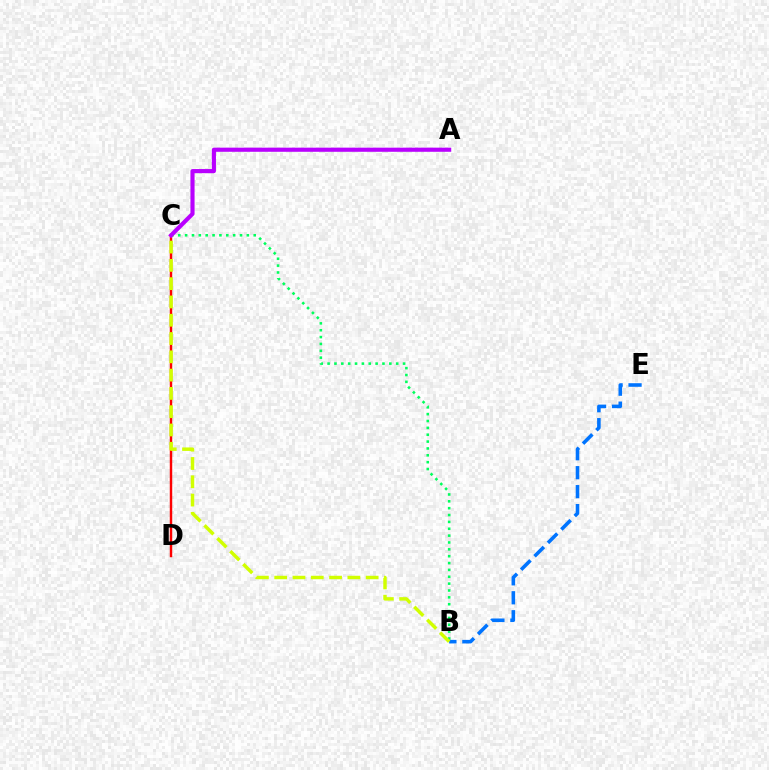{('B', 'C'): [{'color': '#00ff5c', 'line_style': 'dotted', 'thickness': 1.86}, {'color': '#d1ff00', 'line_style': 'dashed', 'thickness': 2.48}], ('C', 'D'): [{'color': '#ff0000', 'line_style': 'solid', 'thickness': 1.76}], ('A', 'C'): [{'color': '#b900ff', 'line_style': 'solid', 'thickness': 2.97}], ('B', 'E'): [{'color': '#0074ff', 'line_style': 'dashed', 'thickness': 2.58}]}